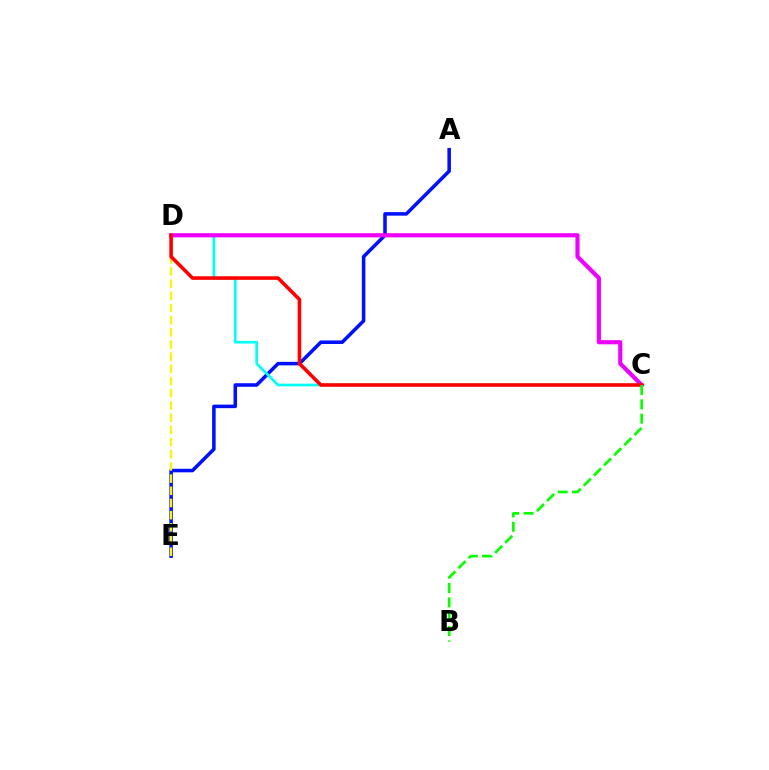{('A', 'E'): [{'color': '#0010ff', 'line_style': 'solid', 'thickness': 2.55}], ('C', 'D'): [{'color': '#00fff6', 'line_style': 'solid', 'thickness': 1.92}, {'color': '#ee00ff', 'line_style': 'solid', 'thickness': 2.99}, {'color': '#ff0000', 'line_style': 'solid', 'thickness': 2.58}], ('D', 'E'): [{'color': '#fcf500', 'line_style': 'dashed', 'thickness': 1.66}], ('B', 'C'): [{'color': '#08ff00', 'line_style': 'dashed', 'thickness': 1.95}]}